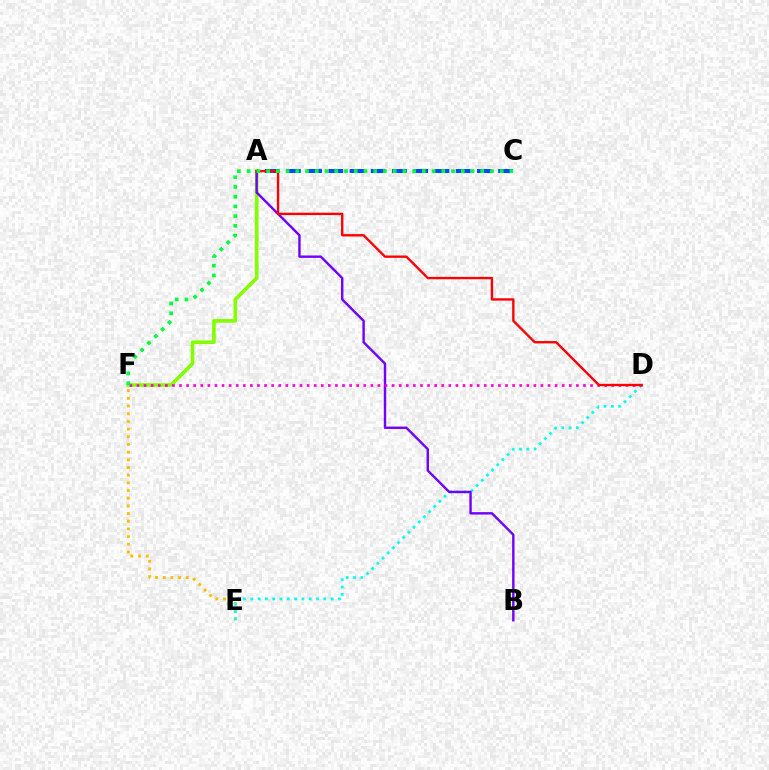{('E', 'F'): [{'color': '#ffbd00', 'line_style': 'dotted', 'thickness': 2.09}], ('A', 'C'): [{'color': '#004bff', 'line_style': 'dashed', 'thickness': 2.88}], ('A', 'F'): [{'color': '#84ff00', 'line_style': 'solid', 'thickness': 2.63}], ('D', 'E'): [{'color': '#00fff6', 'line_style': 'dotted', 'thickness': 1.98}], ('A', 'B'): [{'color': '#7200ff', 'line_style': 'solid', 'thickness': 1.73}], ('D', 'F'): [{'color': '#ff00cf', 'line_style': 'dotted', 'thickness': 1.93}], ('A', 'D'): [{'color': '#ff0000', 'line_style': 'solid', 'thickness': 1.7}], ('C', 'F'): [{'color': '#00ff39', 'line_style': 'dotted', 'thickness': 2.64}]}